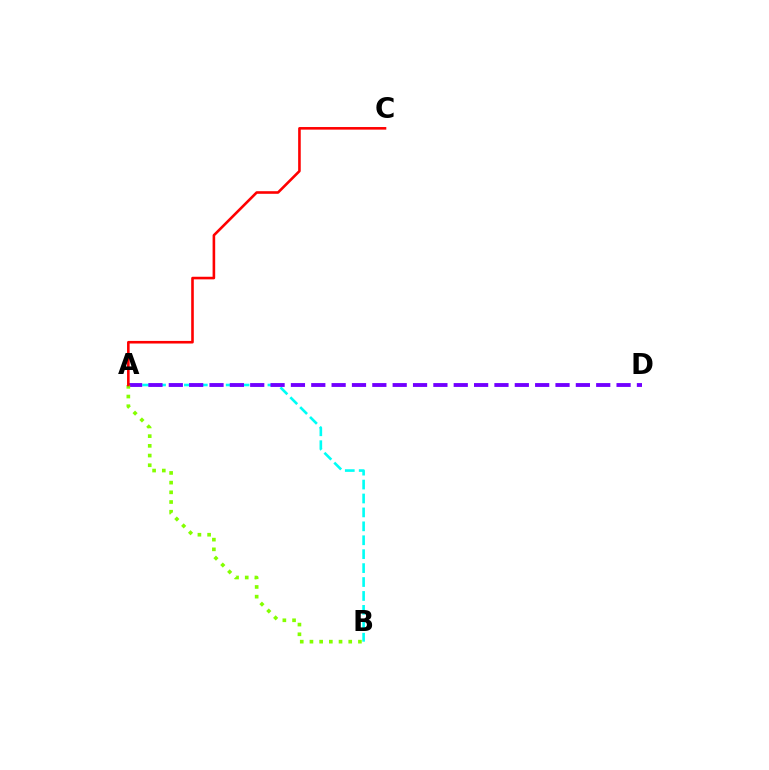{('A', 'B'): [{'color': '#00fff6', 'line_style': 'dashed', 'thickness': 1.89}, {'color': '#84ff00', 'line_style': 'dotted', 'thickness': 2.63}], ('A', 'D'): [{'color': '#7200ff', 'line_style': 'dashed', 'thickness': 2.76}], ('A', 'C'): [{'color': '#ff0000', 'line_style': 'solid', 'thickness': 1.87}]}